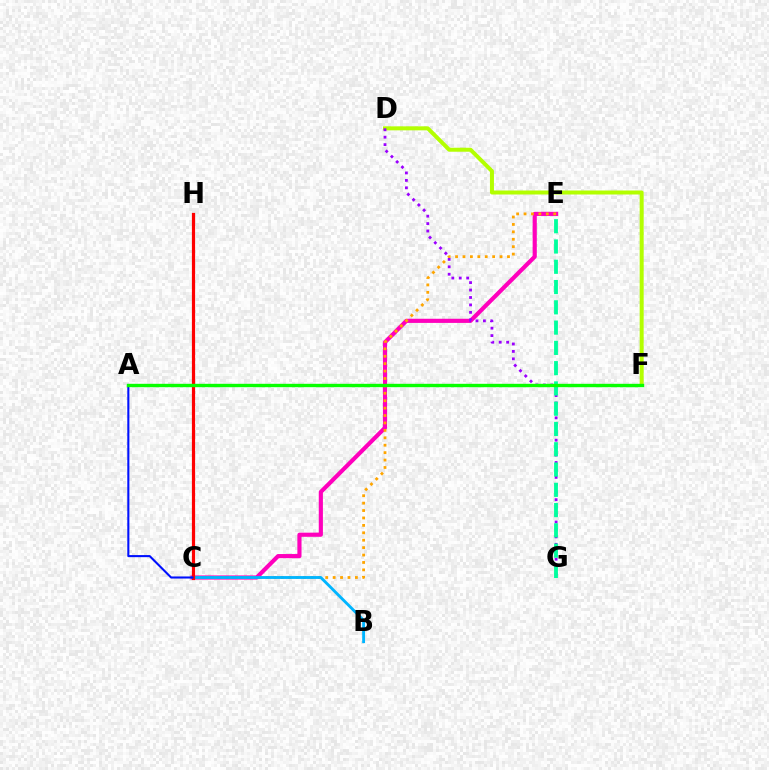{('D', 'F'): [{'color': '#b3ff00', 'line_style': 'solid', 'thickness': 2.88}], ('C', 'E'): [{'color': '#ff00bd', 'line_style': 'solid', 'thickness': 2.99}, {'color': '#ffa500', 'line_style': 'dotted', 'thickness': 2.02}], ('D', 'G'): [{'color': '#9b00ff', 'line_style': 'dotted', 'thickness': 2.02}], ('B', 'C'): [{'color': '#00b5ff', 'line_style': 'solid', 'thickness': 2.06}], ('C', 'H'): [{'color': '#ff0000', 'line_style': 'solid', 'thickness': 2.3}], ('E', 'G'): [{'color': '#00ff9d', 'line_style': 'dashed', 'thickness': 2.75}], ('A', 'C'): [{'color': '#0010ff', 'line_style': 'solid', 'thickness': 1.5}], ('A', 'F'): [{'color': '#08ff00', 'line_style': 'solid', 'thickness': 2.44}]}